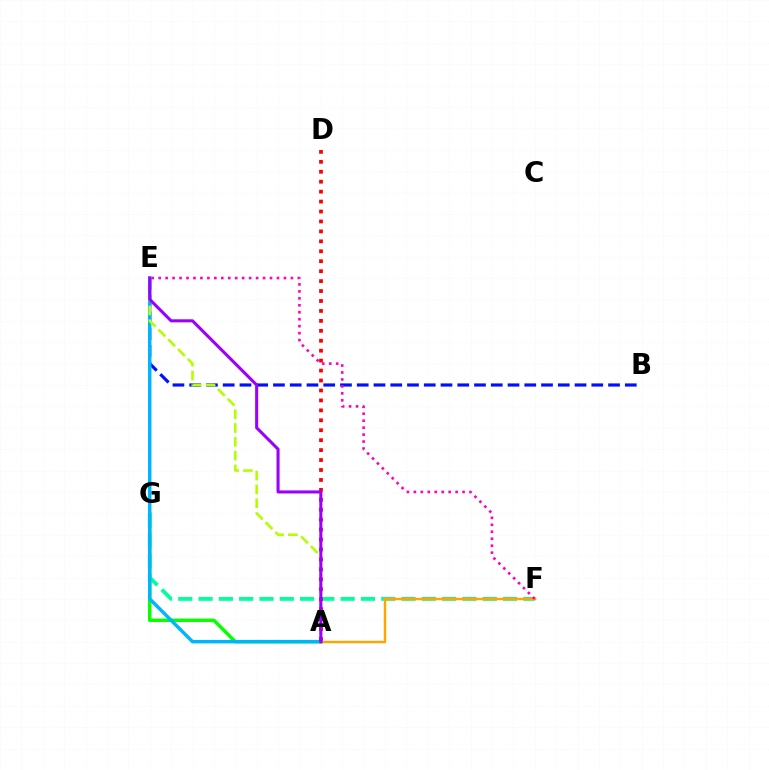{('B', 'E'): [{'color': '#0010ff', 'line_style': 'dashed', 'thickness': 2.28}], ('A', 'G'): [{'color': '#08ff00', 'line_style': 'solid', 'thickness': 2.48}], ('F', 'G'): [{'color': '#00ff9d', 'line_style': 'dashed', 'thickness': 2.76}], ('A', 'F'): [{'color': '#ffa500', 'line_style': 'solid', 'thickness': 1.75}], ('A', 'E'): [{'color': '#00b5ff', 'line_style': 'solid', 'thickness': 2.47}, {'color': '#b3ff00', 'line_style': 'dashed', 'thickness': 1.87}, {'color': '#9b00ff', 'line_style': 'solid', 'thickness': 2.2}], ('E', 'F'): [{'color': '#ff00bd', 'line_style': 'dotted', 'thickness': 1.89}], ('A', 'D'): [{'color': '#ff0000', 'line_style': 'dotted', 'thickness': 2.7}]}